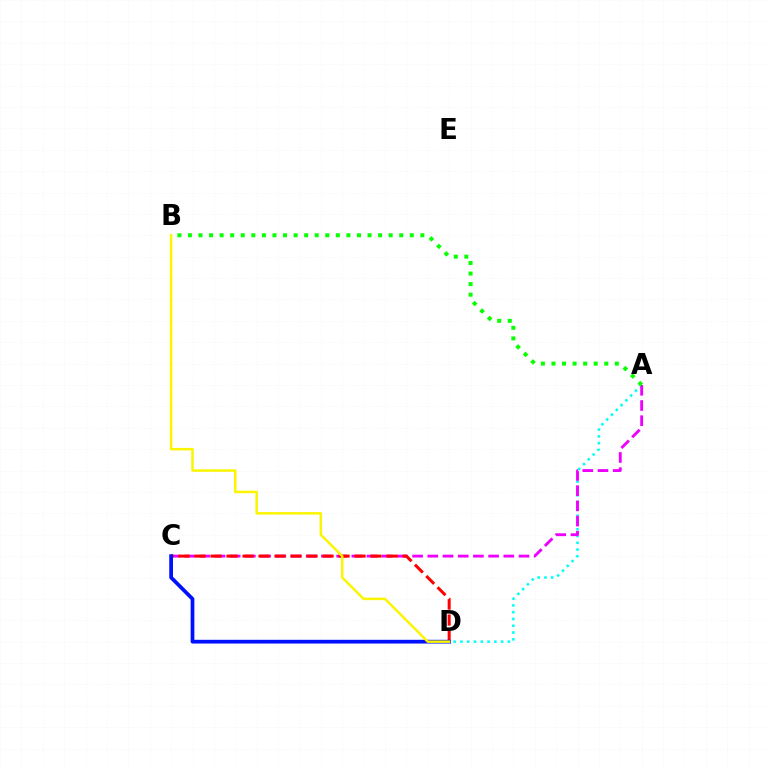{('A', 'D'): [{'color': '#00fff6', 'line_style': 'dotted', 'thickness': 1.84}], ('A', 'C'): [{'color': '#ee00ff', 'line_style': 'dashed', 'thickness': 2.06}], ('C', 'D'): [{'color': '#ff0000', 'line_style': 'dashed', 'thickness': 2.17}, {'color': '#0010ff', 'line_style': 'solid', 'thickness': 2.69}], ('A', 'B'): [{'color': '#08ff00', 'line_style': 'dotted', 'thickness': 2.87}], ('B', 'D'): [{'color': '#fcf500', 'line_style': 'solid', 'thickness': 1.8}]}